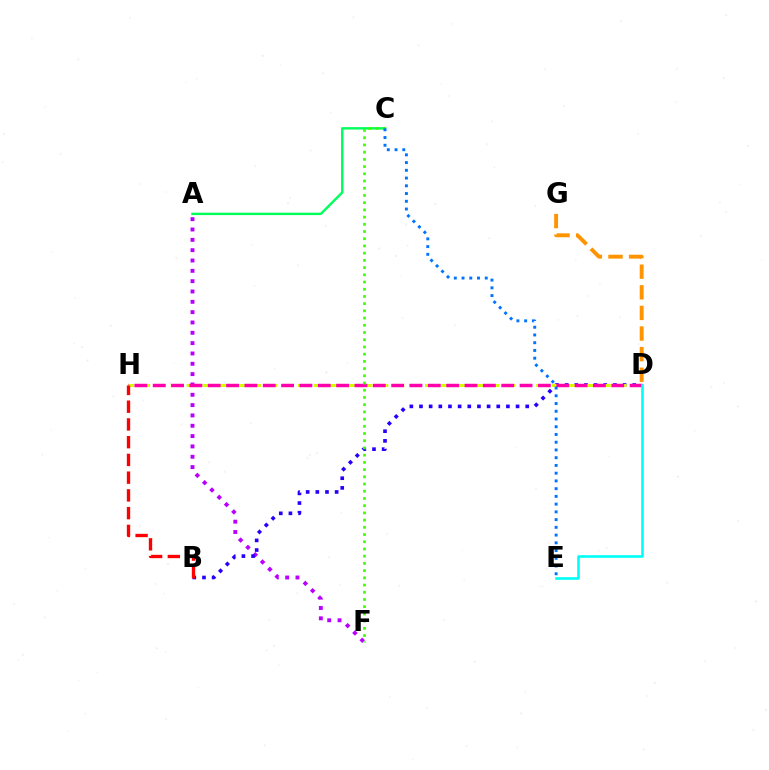{('A', 'C'): [{'color': '#00ff5c', 'line_style': 'solid', 'thickness': 1.73}], ('A', 'F'): [{'color': '#b900ff', 'line_style': 'dotted', 'thickness': 2.81}], ('D', 'G'): [{'color': '#ff9400', 'line_style': 'dashed', 'thickness': 2.8}], ('B', 'D'): [{'color': '#2500ff', 'line_style': 'dotted', 'thickness': 2.62}], ('D', 'H'): [{'color': '#d1ff00', 'line_style': 'dashed', 'thickness': 2.16}, {'color': '#ff00ac', 'line_style': 'dashed', 'thickness': 2.49}], ('C', 'F'): [{'color': '#3dff00', 'line_style': 'dotted', 'thickness': 1.96}], ('B', 'H'): [{'color': '#ff0000', 'line_style': 'dashed', 'thickness': 2.41}], ('D', 'E'): [{'color': '#00fff6', 'line_style': 'solid', 'thickness': 1.89}], ('C', 'E'): [{'color': '#0074ff', 'line_style': 'dotted', 'thickness': 2.1}]}